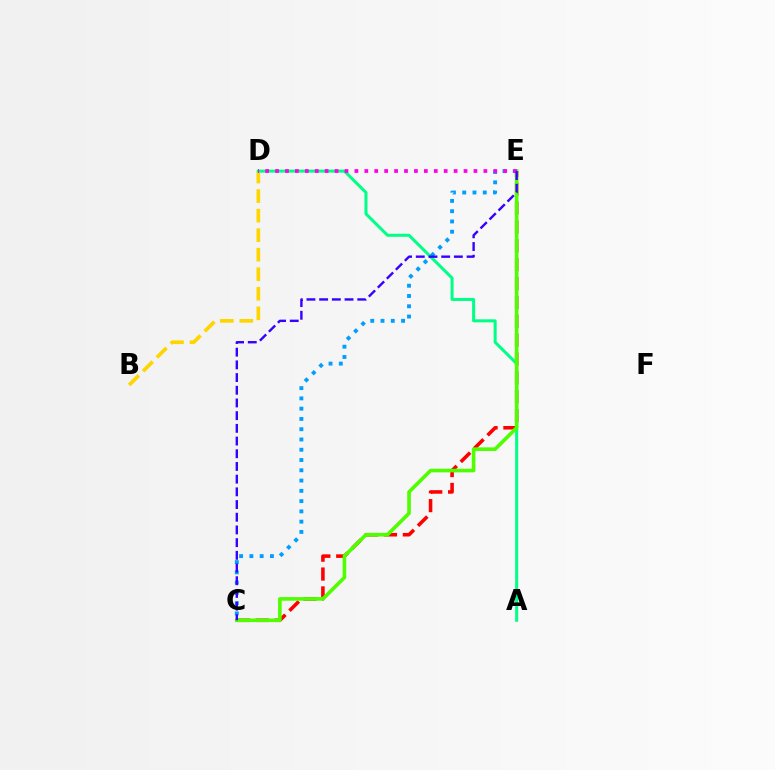{('B', 'D'): [{'color': '#ffd500', 'line_style': 'dashed', 'thickness': 2.65}], ('C', 'E'): [{'color': '#ff0000', 'line_style': 'dashed', 'thickness': 2.56}, {'color': '#009eff', 'line_style': 'dotted', 'thickness': 2.79}, {'color': '#4fff00', 'line_style': 'solid', 'thickness': 2.6}, {'color': '#3700ff', 'line_style': 'dashed', 'thickness': 1.72}], ('A', 'D'): [{'color': '#00ff86', 'line_style': 'solid', 'thickness': 2.18}], ('D', 'E'): [{'color': '#ff00ed', 'line_style': 'dotted', 'thickness': 2.7}]}